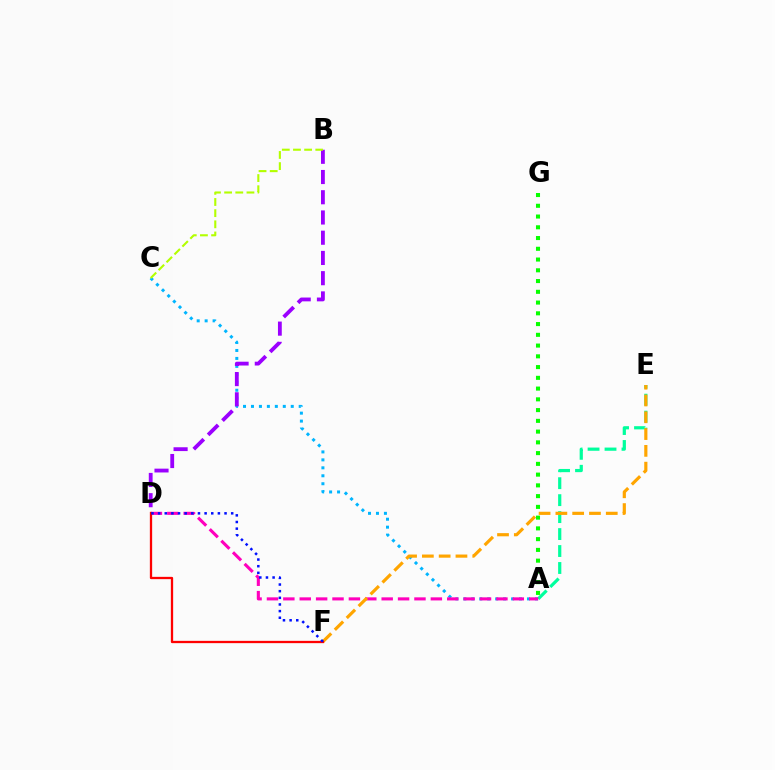{('A', 'C'): [{'color': '#00b5ff', 'line_style': 'dotted', 'thickness': 2.16}], ('A', 'E'): [{'color': '#00ff9d', 'line_style': 'dashed', 'thickness': 2.3}], ('B', 'D'): [{'color': '#9b00ff', 'line_style': 'dashed', 'thickness': 2.75}], ('B', 'C'): [{'color': '#b3ff00', 'line_style': 'dashed', 'thickness': 1.52}], ('A', 'D'): [{'color': '#ff00bd', 'line_style': 'dashed', 'thickness': 2.23}], ('A', 'G'): [{'color': '#08ff00', 'line_style': 'dotted', 'thickness': 2.92}], ('E', 'F'): [{'color': '#ffa500', 'line_style': 'dashed', 'thickness': 2.28}], ('D', 'F'): [{'color': '#ff0000', 'line_style': 'solid', 'thickness': 1.65}, {'color': '#0010ff', 'line_style': 'dotted', 'thickness': 1.81}]}